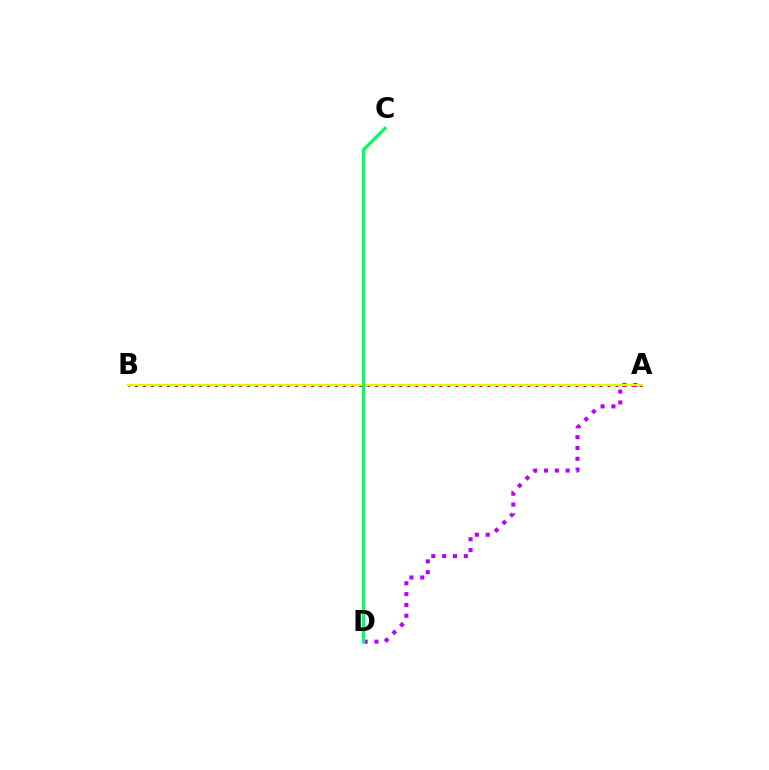{('A', 'D'): [{'color': '#b900ff', 'line_style': 'dotted', 'thickness': 2.94}], ('A', 'B'): [{'color': '#ff0000', 'line_style': 'dotted', 'thickness': 2.18}, {'color': '#d1ff00', 'line_style': 'solid', 'thickness': 1.52}], ('C', 'D'): [{'color': '#0074ff', 'line_style': 'dotted', 'thickness': 1.78}, {'color': '#00ff5c', 'line_style': 'solid', 'thickness': 2.3}]}